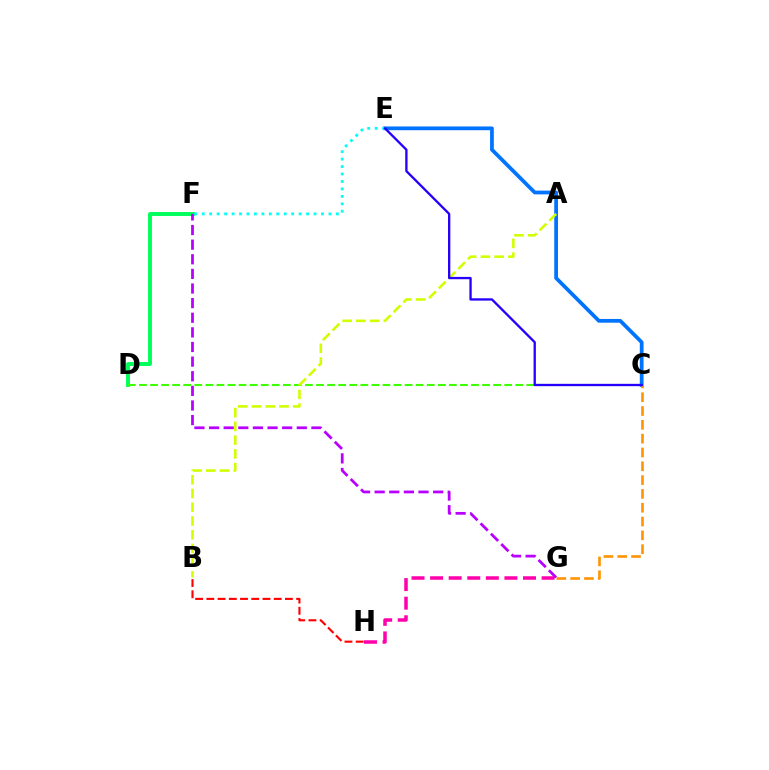{('C', 'E'): [{'color': '#0074ff', 'line_style': 'solid', 'thickness': 2.7}, {'color': '#2500ff', 'line_style': 'solid', 'thickness': 1.67}], ('C', 'G'): [{'color': '#ff9400', 'line_style': 'dashed', 'thickness': 1.88}], ('D', 'F'): [{'color': '#00ff5c', 'line_style': 'solid', 'thickness': 2.81}], ('G', 'H'): [{'color': '#ff00ac', 'line_style': 'dashed', 'thickness': 2.52}], ('C', 'D'): [{'color': '#3dff00', 'line_style': 'dashed', 'thickness': 1.5}], ('A', 'B'): [{'color': '#d1ff00', 'line_style': 'dashed', 'thickness': 1.87}], ('F', 'G'): [{'color': '#b900ff', 'line_style': 'dashed', 'thickness': 1.99}], ('B', 'H'): [{'color': '#ff0000', 'line_style': 'dashed', 'thickness': 1.52}], ('E', 'F'): [{'color': '#00fff6', 'line_style': 'dotted', 'thickness': 2.02}]}